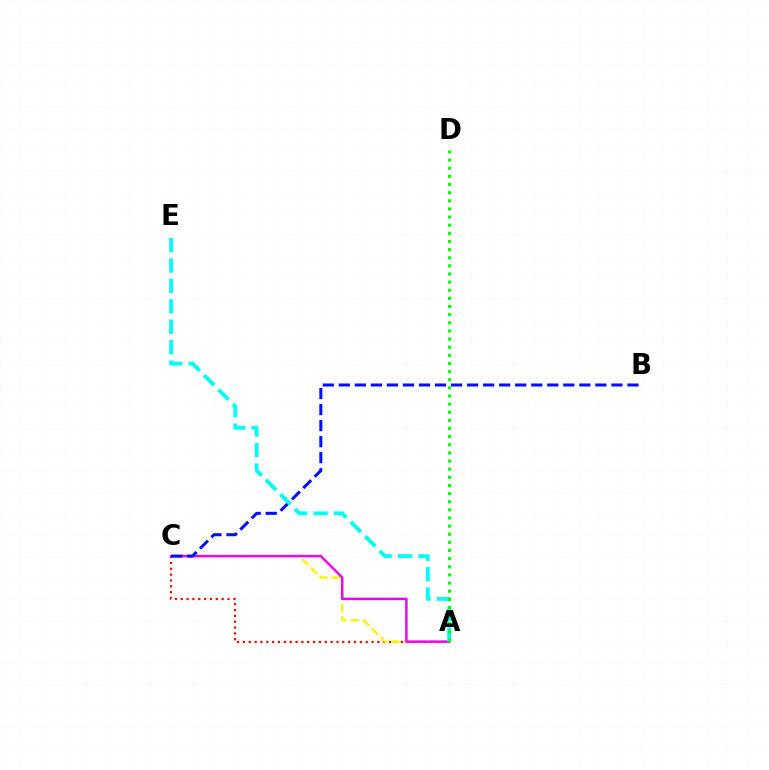{('A', 'C'): [{'color': '#ff0000', 'line_style': 'dotted', 'thickness': 1.59}, {'color': '#fcf500', 'line_style': 'dashed', 'thickness': 1.68}, {'color': '#ee00ff', 'line_style': 'solid', 'thickness': 1.76}], ('B', 'C'): [{'color': '#0010ff', 'line_style': 'dashed', 'thickness': 2.18}], ('A', 'E'): [{'color': '#00fff6', 'line_style': 'dashed', 'thickness': 2.77}], ('A', 'D'): [{'color': '#08ff00', 'line_style': 'dotted', 'thickness': 2.21}]}